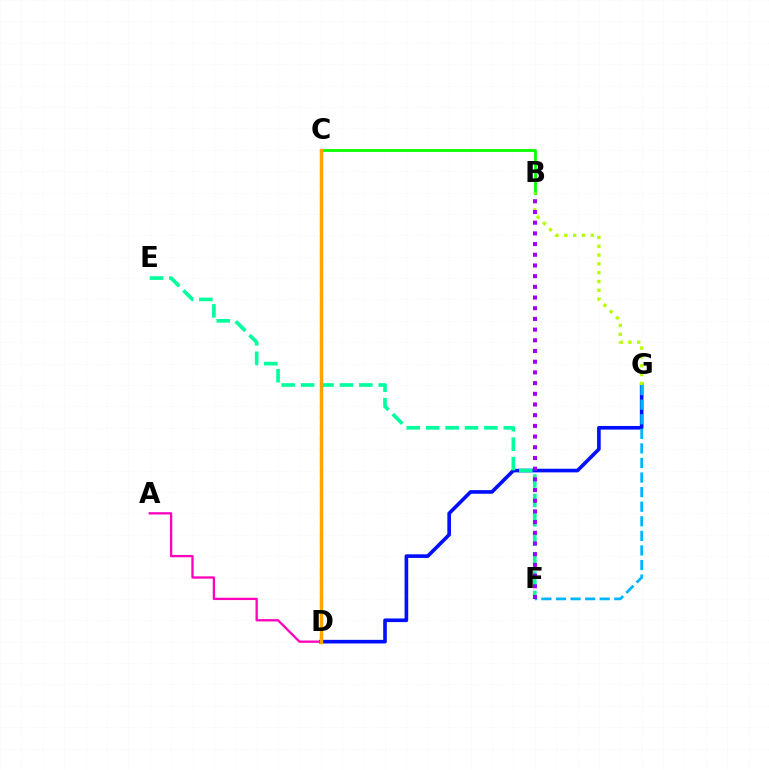{('C', 'D'): [{'color': '#ff0000', 'line_style': 'dashed', 'thickness': 1.5}, {'color': '#ffa500', 'line_style': 'solid', 'thickness': 2.44}], ('B', 'C'): [{'color': '#08ff00', 'line_style': 'solid', 'thickness': 2.0}], ('D', 'G'): [{'color': '#0010ff', 'line_style': 'solid', 'thickness': 2.62}], ('B', 'G'): [{'color': '#b3ff00', 'line_style': 'dotted', 'thickness': 2.39}], ('F', 'G'): [{'color': '#00b5ff', 'line_style': 'dashed', 'thickness': 1.98}], ('A', 'D'): [{'color': '#ff00bd', 'line_style': 'solid', 'thickness': 1.66}], ('E', 'F'): [{'color': '#00ff9d', 'line_style': 'dashed', 'thickness': 2.64}], ('B', 'F'): [{'color': '#9b00ff', 'line_style': 'dotted', 'thickness': 2.91}]}